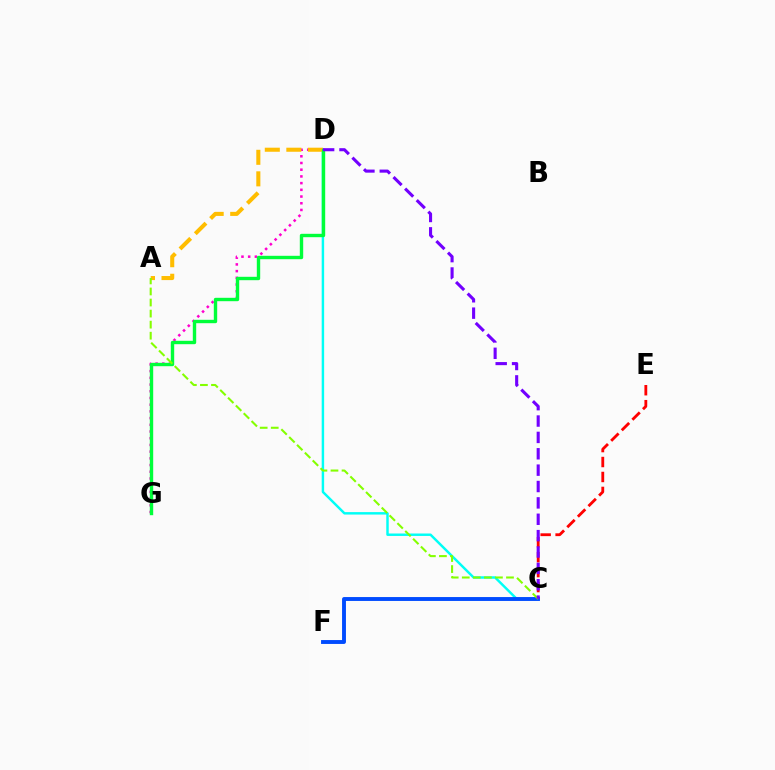{('C', 'D'): [{'color': '#00fff6', 'line_style': 'solid', 'thickness': 1.76}, {'color': '#7200ff', 'line_style': 'dashed', 'thickness': 2.22}], ('D', 'G'): [{'color': '#ff00cf', 'line_style': 'dotted', 'thickness': 1.82}, {'color': '#00ff39', 'line_style': 'solid', 'thickness': 2.43}], ('A', 'D'): [{'color': '#ffbd00', 'line_style': 'dashed', 'thickness': 2.93}], ('C', 'E'): [{'color': '#ff0000', 'line_style': 'dashed', 'thickness': 2.03}], ('C', 'F'): [{'color': '#004bff', 'line_style': 'solid', 'thickness': 2.8}], ('A', 'C'): [{'color': '#84ff00', 'line_style': 'dashed', 'thickness': 1.5}]}